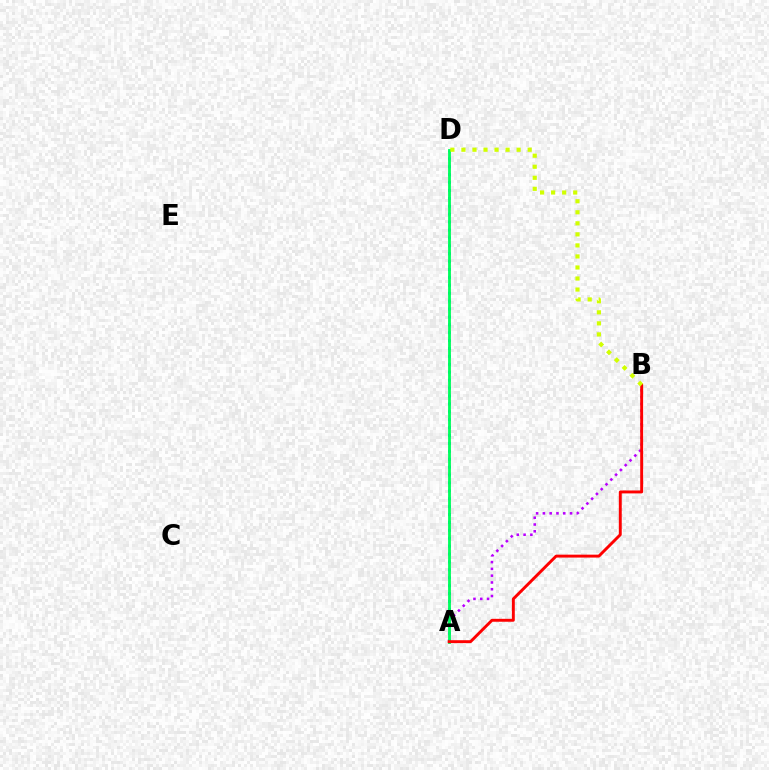{('A', 'B'): [{'color': '#b900ff', 'line_style': 'dotted', 'thickness': 1.84}, {'color': '#ff0000', 'line_style': 'solid', 'thickness': 2.1}], ('A', 'D'): [{'color': '#0074ff', 'line_style': 'dotted', 'thickness': 2.15}, {'color': '#00ff5c', 'line_style': 'solid', 'thickness': 2.04}], ('B', 'D'): [{'color': '#d1ff00', 'line_style': 'dotted', 'thickness': 3.0}]}